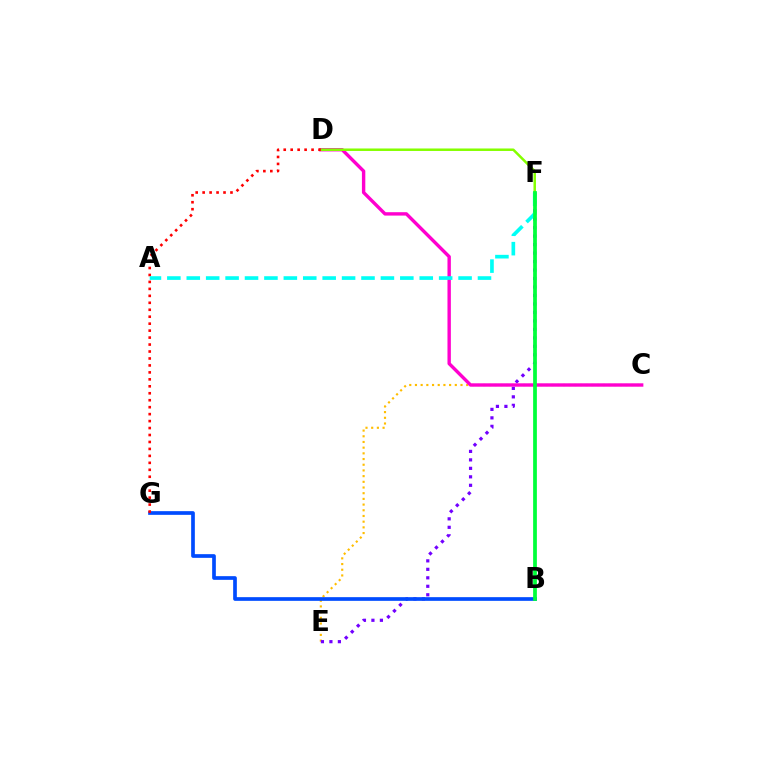{('C', 'E'): [{'color': '#ffbd00', 'line_style': 'dotted', 'thickness': 1.55}], ('E', 'F'): [{'color': '#7200ff', 'line_style': 'dotted', 'thickness': 2.3}], ('C', 'D'): [{'color': '#ff00cf', 'line_style': 'solid', 'thickness': 2.44}], ('B', 'G'): [{'color': '#004bff', 'line_style': 'solid', 'thickness': 2.65}], ('D', 'F'): [{'color': '#84ff00', 'line_style': 'solid', 'thickness': 1.8}], ('D', 'G'): [{'color': '#ff0000', 'line_style': 'dotted', 'thickness': 1.89}], ('A', 'F'): [{'color': '#00fff6', 'line_style': 'dashed', 'thickness': 2.64}], ('B', 'F'): [{'color': '#00ff39', 'line_style': 'solid', 'thickness': 2.69}]}